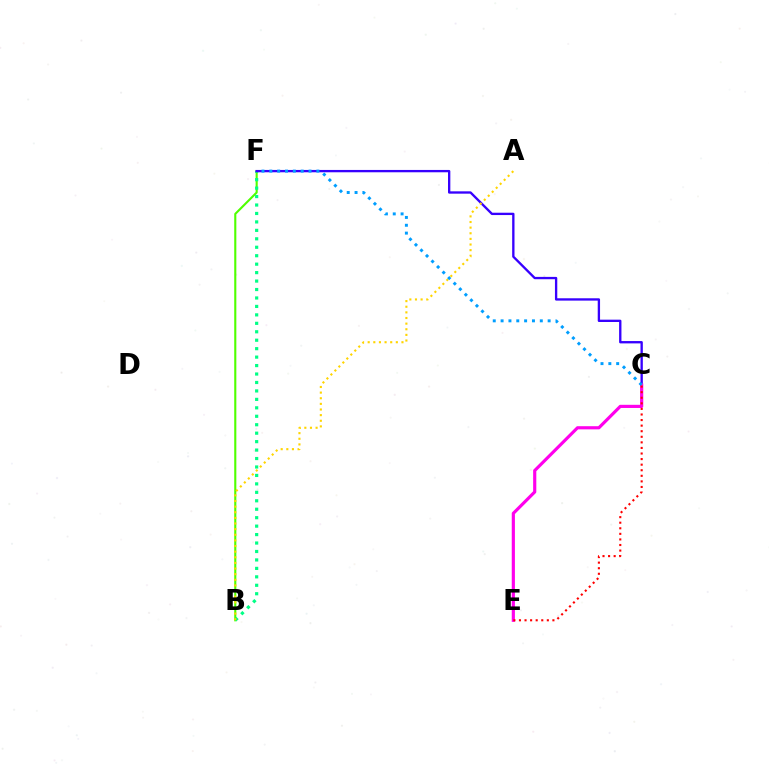{('B', 'F'): [{'color': '#4fff00', 'line_style': 'solid', 'thickness': 1.52}, {'color': '#00ff86', 'line_style': 'dotted', 'thickness': 2.3}], ('C', 'F'): [{'color': '#3700ff', 'line_style': 'solid', 'thickness': 1.68}, {'color': '#009eff', 'line_style': 'dotted', 'thickness': 2.13}], ('C', 'E'): [{'color': '#ff00ed', 'line_style': 'solid', 'thickness': 2.28}, {'color': '#ff0000', 'line_style': 'dotted', 'thickness': 1.51}], ('A', 'B'): [{'color': '#ffd500', 'line_style': 'dotted', 'thickness': 1.53}]}